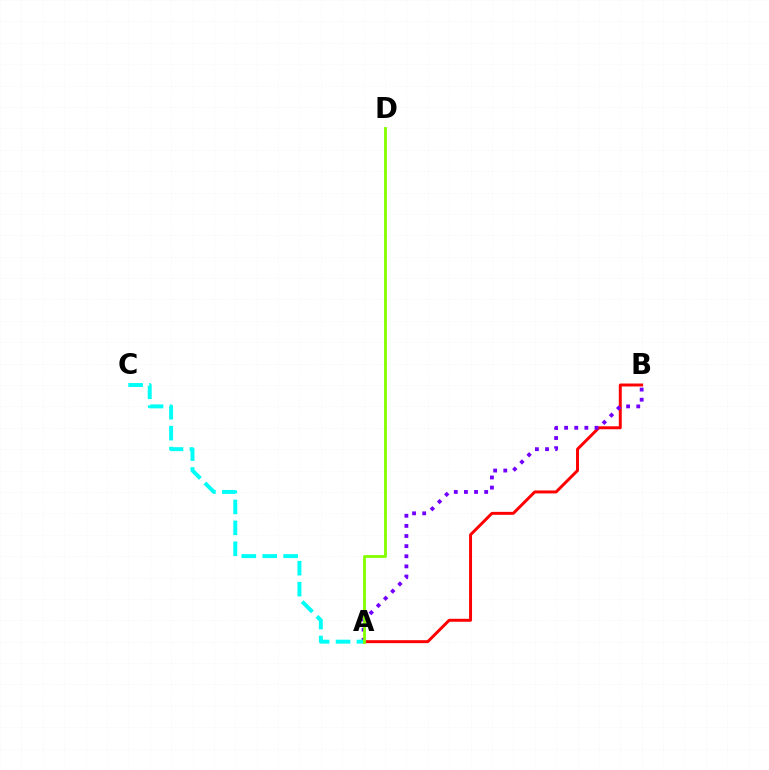{('A', 'B'): [{'color': '#ff0000', 'line_style': 'solid', 'thickness': 2.13}, {'color': '#7200ff', 'line_style': 'dotted', 'thickness': 2.75}], ('A', 'C'): [{'color': '#00fff6', 'line_style': 'dashed', 'thickness': 2.84}], ('A', 'D'): [{'color': '#84ff00', 'line_style': 'solid', 'thickness': 2.04}]}